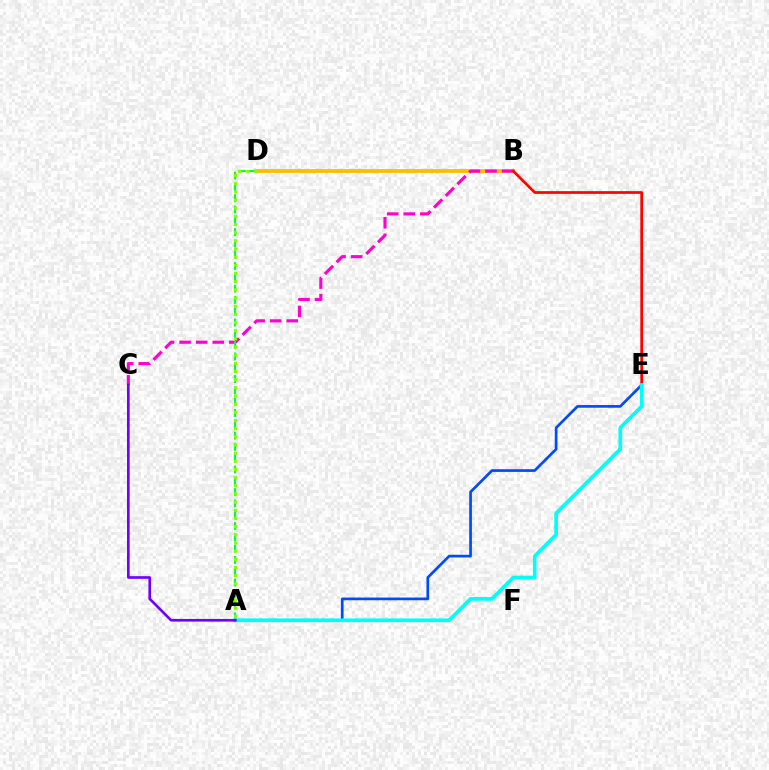{('B', 'D'): [{'color': '#ffbd00', 'line_style': 'solid', 'thickness': 2.73}], ('B', 'C'): [{'color': '#ff00cf', 'line_style': 'dashed', 'thickness': 2.25}], ('A', 'D'): [{'color': '#00ff39', 'line_style': 'dashed', 'thickness': 1.54}, {'color': '#84ff00', 'line_style': 'dotted', 'thickness': 2.22}], ('A', 'E'): [{'color': '#004bff', 'line_style': 'solid', 'thickness': 1.95}, {'color': '#00fff6', 'line_style': 'solid', 'thickness': 2.64}], ('B', 'E'): [{'color': '#ff0000', 'line_style': 'solid', 'thickness': 1.94}], ('A', 'C'): [{'color': '#7200ff', 'line_style': 'solid', 'thickness': 1.91}]}